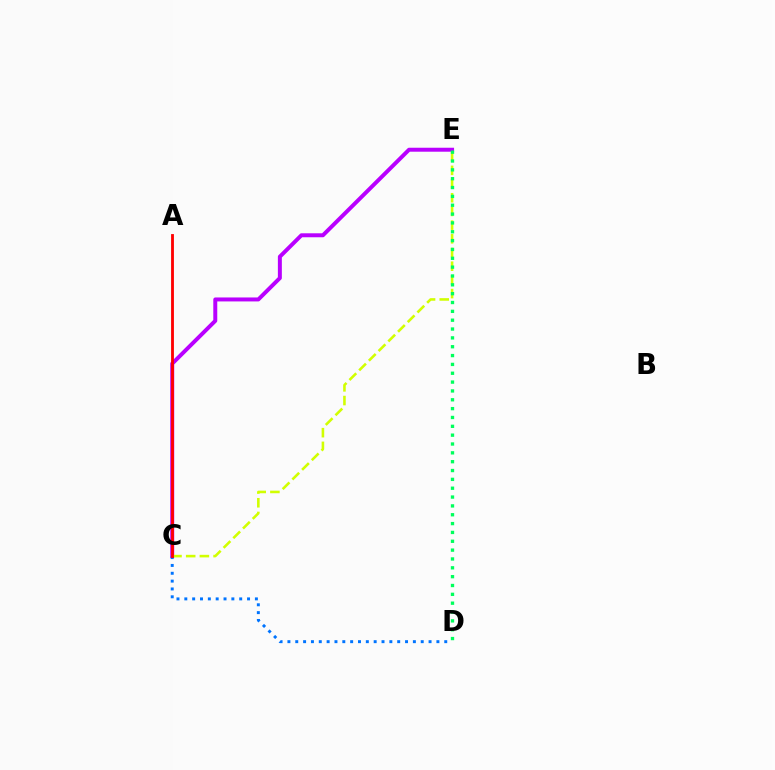{('C', 'E'): [{'color': '#b900ff', 'line_style': 'solid', 'thickness': 2.86}, {'color': '#d1ff00', 'line_style': 'dashed', 'thickness': 1.86}], ('C', 'D'): [{'color': '#0074ff', 'line_style': 'dotted', 'thickness': 2.13}], ('A', 'C'): [{'color': '#ff0000', 'line_style': 'solid', 'thickness': 2.04}], ('D', 'E'): [{'color': '#00ff5c', 'line_style': 'dotted', 'thickness': 2.4}]}